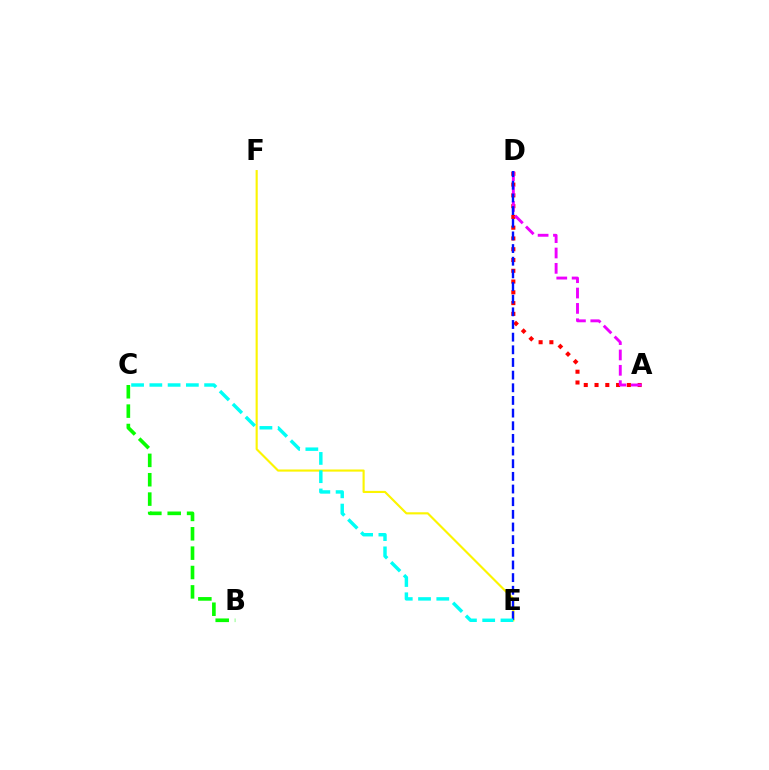{('A', 'D'): [{'color': '#ff0000', 'line_style': 'dotted', 'thickness': 2.93}, {'color': '#ee00ff', 'line_style': 'dashed', 'thickness': 2.09}], ('E', 'F'): [{'color': '#fcf500', 'line_style': 'solid', 'thickness': 1.54}], ('D', 'E'): [{'color': '#0010ff', 'line_style': 'dashed', 'thickness': 1.72}], ('B', 'C'): [{'color': '#08ff00', 'line_style': 'dashed', 'thickness': 2.63}], ('C', 'E'): [{'color': '#00fff6', 'line_style': 'dashed', 'thickness': 2.48}]}